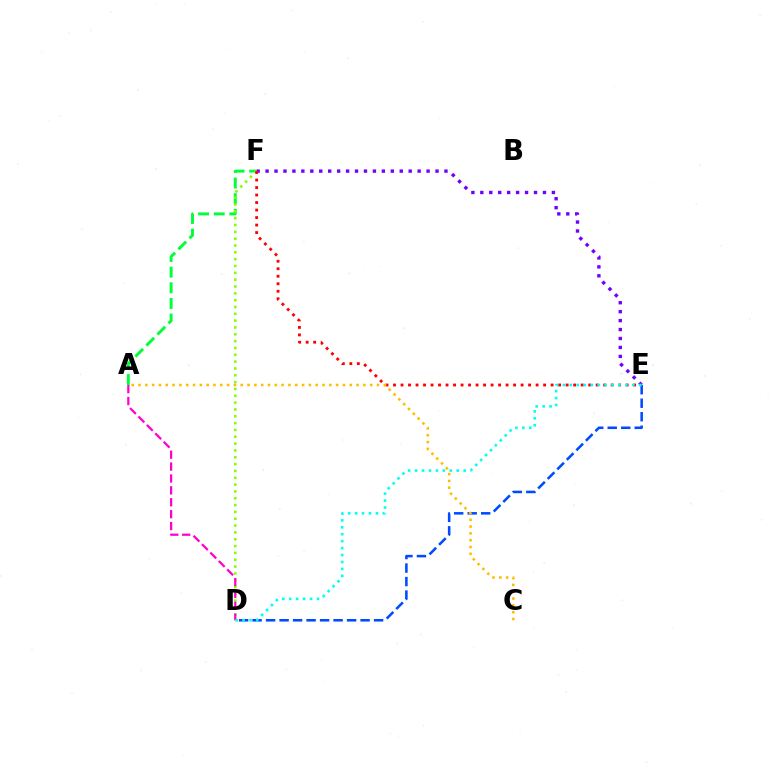{('A', 'F'): [{'color': '#00ff39', 'line_style': 'dashed', 'thickness': 2.12}], ('D', 'F'): [{'color': '#84ff00', 'line_style': 'dotted', 'thickness': 1.86}], ('A', 'D'): [{'color': '#ff00cf', 'line_style': 'dashed', 'thickness': 1.62}], ('E', 'F'): [{'color': '#7200ff', 'line_style': 'dotted', 'thickness': 2.43}, {'color': '#ff0000', 'line_style': 'dotted', 'thickness': 2.04}], ('D', 'E'): [{'color': '#004bff', 'line_style': 'dashed', 'thickness': 1.83}, {'color': '#00fff6', 'line_style': 'dotted', 'thickness': 1.89}], ('A', 'C'): [{'color': '#ffbd00', 'line_style': 'dotted', 'thickness': 1.85}]}